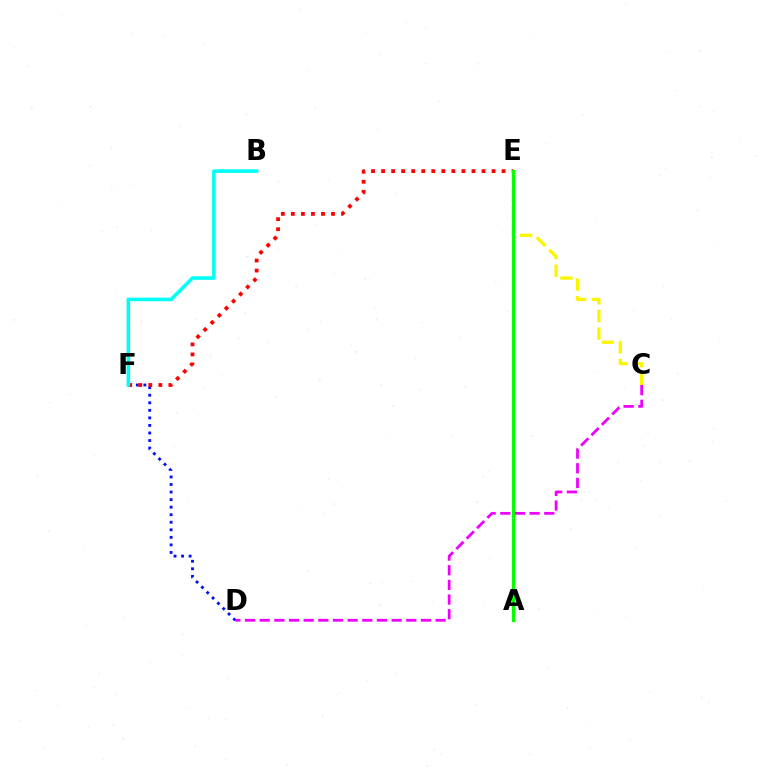{('D', 'F'): [{'color': '#0010ff', 'line_style': 'dotted', 'thickness': 2.05}], ('C', 'D'): [{'color': '#ee00ff', 'line_style': 'dashed', 'thickness': 1.99}], ('E', 'F'): [{'color': '#ff0000', 'line_style': 'dotted', 'thickness': 2.73}], ('C', 'E'): [{'color': '#fcf500', 'line_style': 'dashed', 'thickness': 2.39}], ('A', 'E'): [{'color': '#08ff00', 'line_style': 'solid', 'thickness': 2.27}], ('B', 'F'): [{'color': '#00fff6', 'line_style': 'solid', 'thickness': 2.58}]}